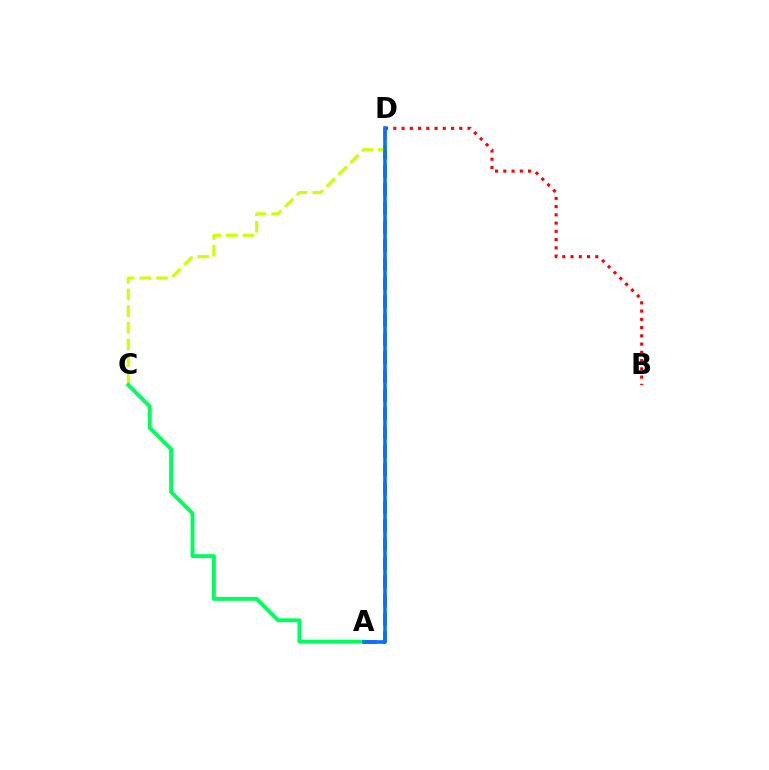{('A', 'D'): [{'color': '#b900ff', 'line_style': 'dashed', 'thickness': 2.54}, {'color': '#0074ff', 'line_style': 'solid', 'thickness': 2.6}], ('C', 'D'): [{'color': '#d1ff00', 'line_style': 'dashed', 'thickness': 2.26}], ('B', 'D'): [{'color': '#ff0000', 'line_style': 'dotted', 'thickness': 2.24}], ('A', 'C'): [{'color': '#00ff5c', 'line_style': 'solid', 'thickness': 2.79}]}